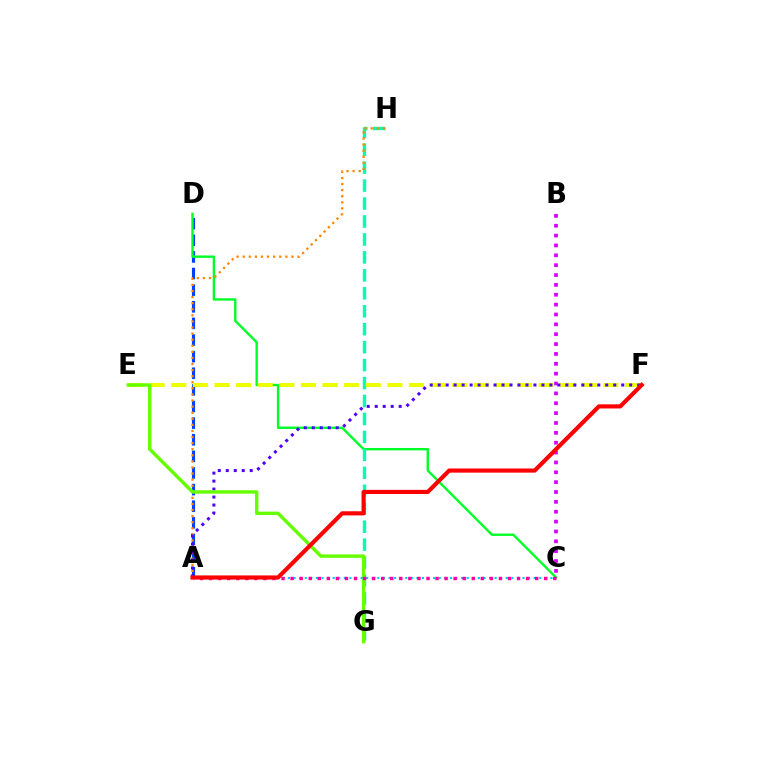{('A', 'D'): [{'color': '#003fff', 'line_style': 'dashed', 'thickness': 2.26}], ('B', 'C'): [{'color': '#d600ff', 'line_style': 'dotted', 'thickness': 2.68}], ('C', 'D'): [{'color': '#00ff27', 'line_style': 'solid', 'thickness': 1.71}], ('G', 'H'): [{'color': '#00ffaf', 'line_style': 'dashed', 'thickness': 2.44}], ('A', 'H'): [{'color': '#ff8800', 'line_style': 'dotted', 'thickness': 1.65}], ('E', 'F'): [{'color': '#eeff00', 'line_style': 'dashed', 'thickness': 2.94}], ('A', 'F'): [{'color': '#4f00ff', 'line_style': 'dotted', 'thickness': 2.17}, {'color': '#ff0000', 'line_style': 'solid', 'thickness': 2.98}], ('E', 'G'): [{'color': '#66ff00', 'line_style': 'solid', 'thickness': 2.46}], ('A', 'C'): [{'color': '#00c7ff', 'line_style': 'dotted', 'thickness': 1.52}, {'color': '#ff00a0', 'line_style': 'dotted', 'thickness': 2.46}]}